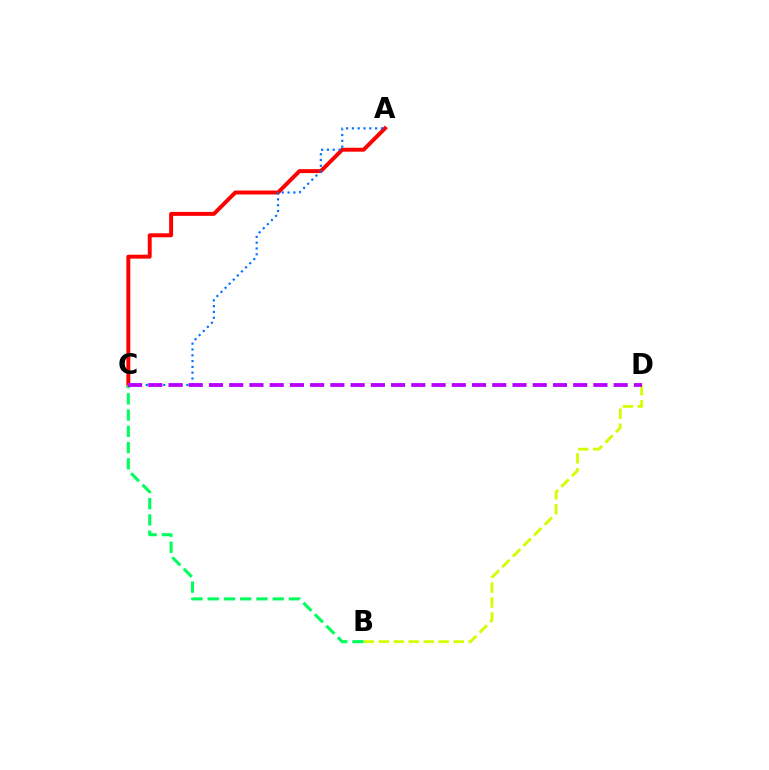{('A', 'C'): [{'color': '#ff0000', 'line_style': 'solid', 'thickness': 2.84}, {'color': '#0074ff', 'line_style': 'dotted', 'thickness': 1.58}], ('B', 'D'): [{'color': '#d1ff00', 'line_style': 'dashed', 'thickness': 2.03}], ('B', 'C'): [{'color': '#00ff5c', 'line_style': 'dashed', 'thickness': 2.21}], ('C', 'D'): [{'color': '#b900ff', 'line_style': 'dashed', 'thickness': 2.75}]}